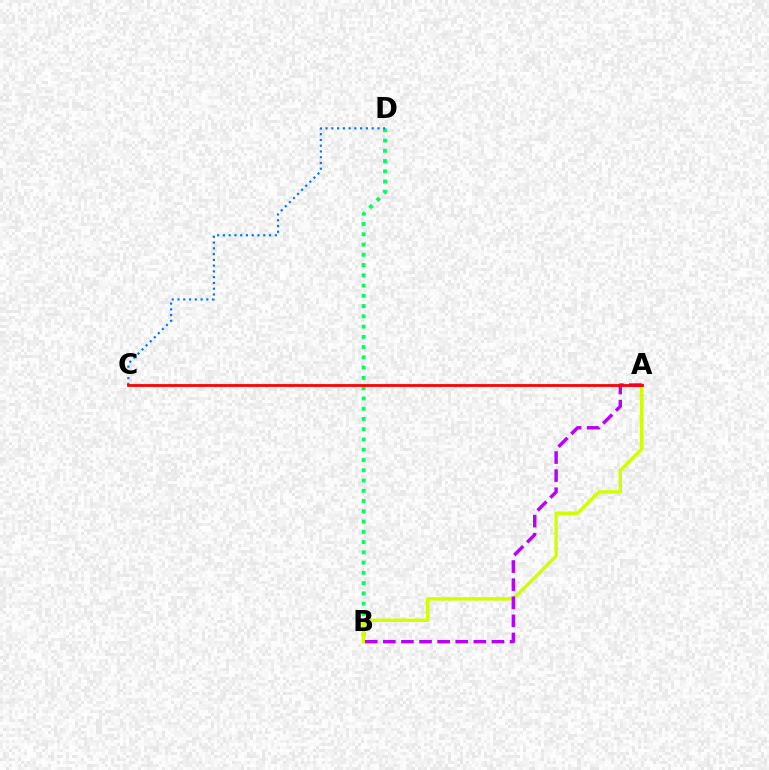{('B', 'D'): [{'color': '#00ff5c', 'line_style': 'dotted', 'thickness': 2.79}], ('C', 'D'): [{'color': '#0074ff', 'line_style': 'dotted', 'thickness': 1.57}], ('A', 'B'): [{'color': '#d1ff00', 'line_style': 'solid', 'thickness': 2.49}, {'color': '#b900ff', 'line_style': 'dashed', 'thickness': 2.46}], ('A', 'C'): [{'color': '#ff0000', 'line_style': 'solid', 'thickness': 2.0}]}